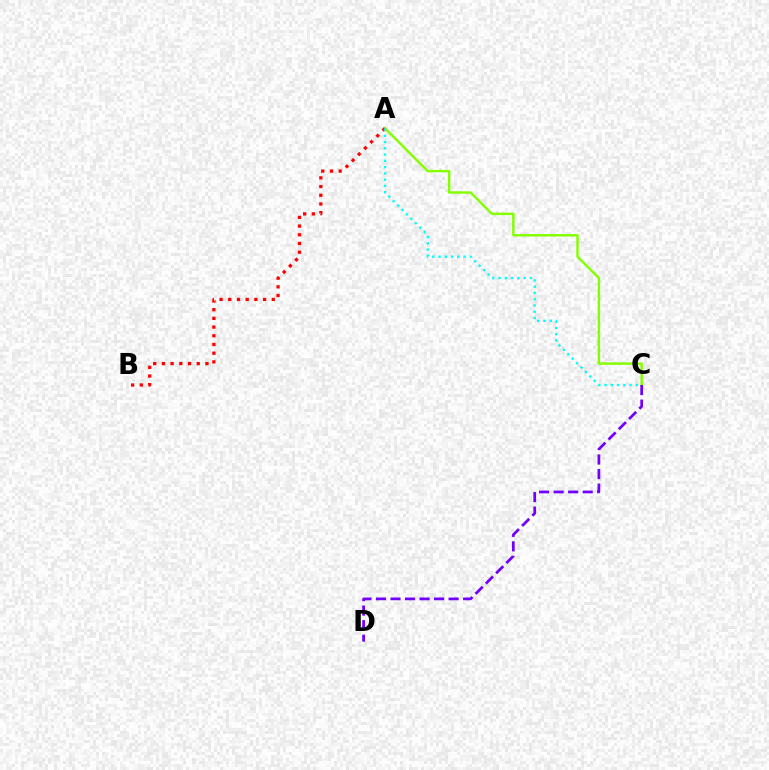{('A', 'C'): [{'color': '#84ff00', 'line_style': 'solid', 'thickness': 1.76}, {'color': '#00fff6', 'line_style': 'dotted', 'thickness': 1.7}], ('A', 'B'): [{'color': '#ff0000', 'line_style': 'dotted', 'thickness': 2.36}], ('C', 'D'): [{'color': '#7200ff', 'line_style': 'dashed', 'thickness': 1.97}]}